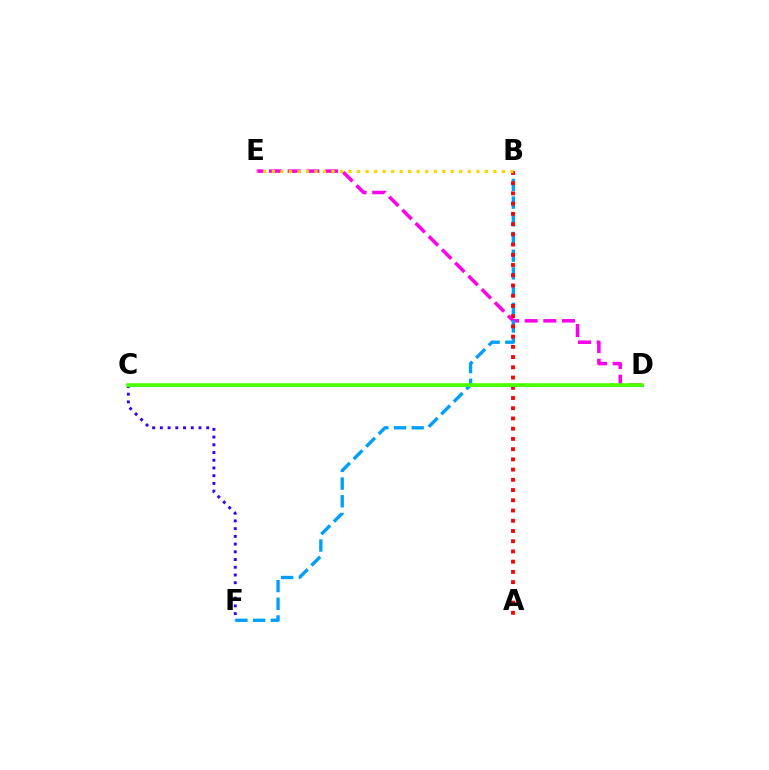{('C', 'F'): [{'color': '#3700ff', 'line_style': 'dotted', 'thickness': 2.1}], ('D', 'E'): [{'color': '#ff00ed', 'line_style': 'dashed', 'thickness': 2.54}], ('B', 'F'): [{'color': '#009eff', 'line_style': 'dashed', 'thickness': 2.4}], ('A', 'B'): [{'color': '#ff0000', 'line_style': 'dotted', 'thickness': 2.78}], ('C', 'D'): [{'color': '#00ff86', 'line_style': 'solid', 'thickness': 2.13}, {'color': '#4fff00', 'line_style': 'solid', 'thickness': 2.6}], ('B', 'E'): [{'color': '#ffd500', 'line_style': 'dotted', 'thickness': 2.31}]}